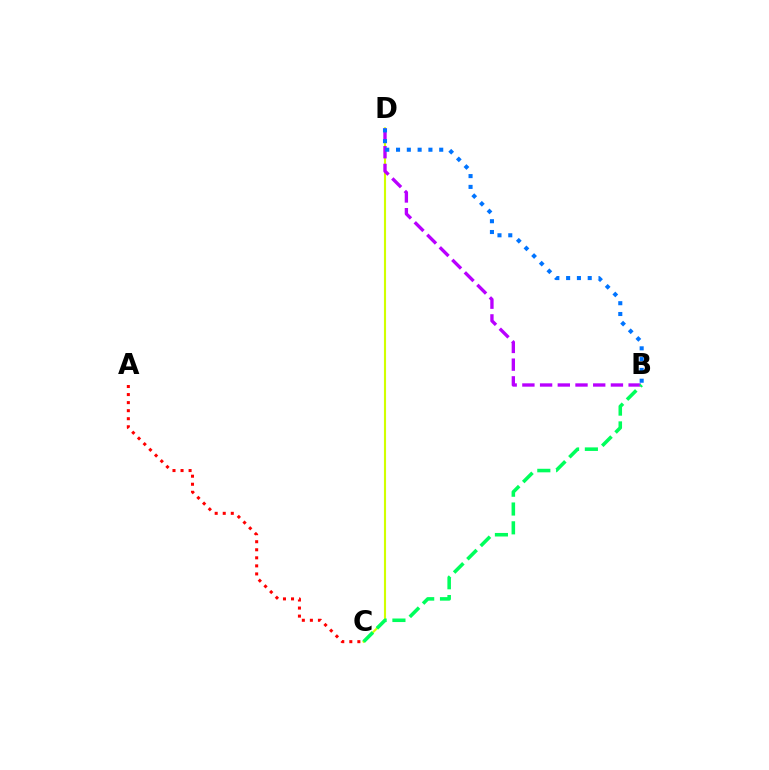{('C', 'D'): [{'color': '#d1ff00', 'line_style': 'solid', 'thickness': 1.53}], ('B', 'D'): [{'color': '#b900ff', 'line_style': 'dashed', 'thickness': 2.41}, {'color': '#0074ff', 'line_style': 'dotted', 'thickness': 2.93}], ('A', 'C'): [{'color': '#ff0000', 'line_style': 'dotted', 'thickness': 2.19}], ('B', 'C'): [{'color': '#00ff5c', 'line_style': 'dashed', 'thickness': 2.55}]}